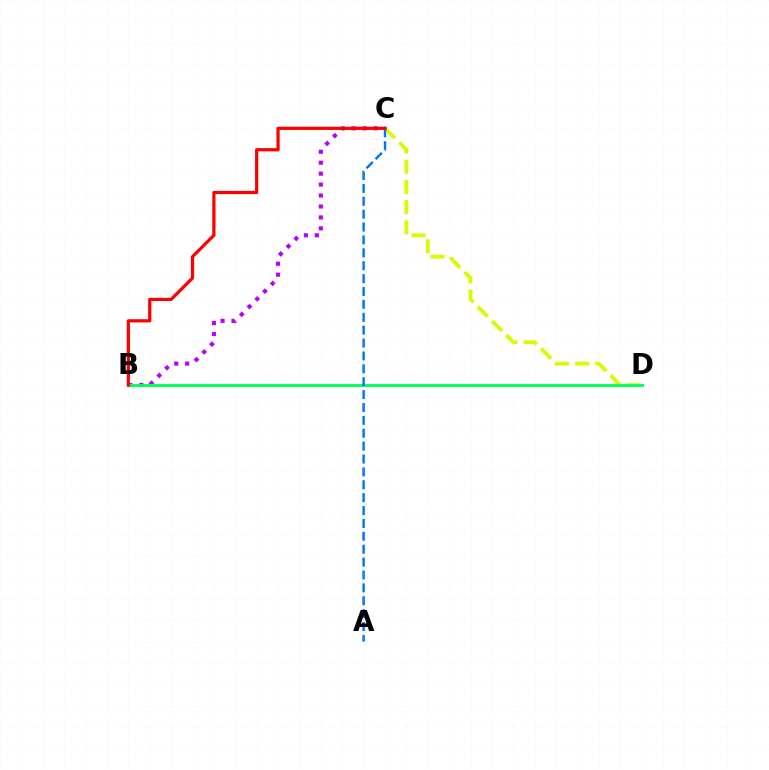{('C', 'D'): [{'color': '#d1ff00', 'line_style': 'dashed', 'thickness': 2.74}], ('B', 'C'): [{'color': '#b900ff', 'line_style': 'dotted', 'thickness': 2.97}, {'color': '#ff0000', 'line_style': 'solid', 'thickness': 2.32}], ('B', 'D'): [{'color': '#00ff5c', 'line_style': 'solid', 'thickness': 2.08}], ('A', 'C'): [{'color': '#0074ff', 'line_style': 'dashed', 'thickness': 1.75}]}